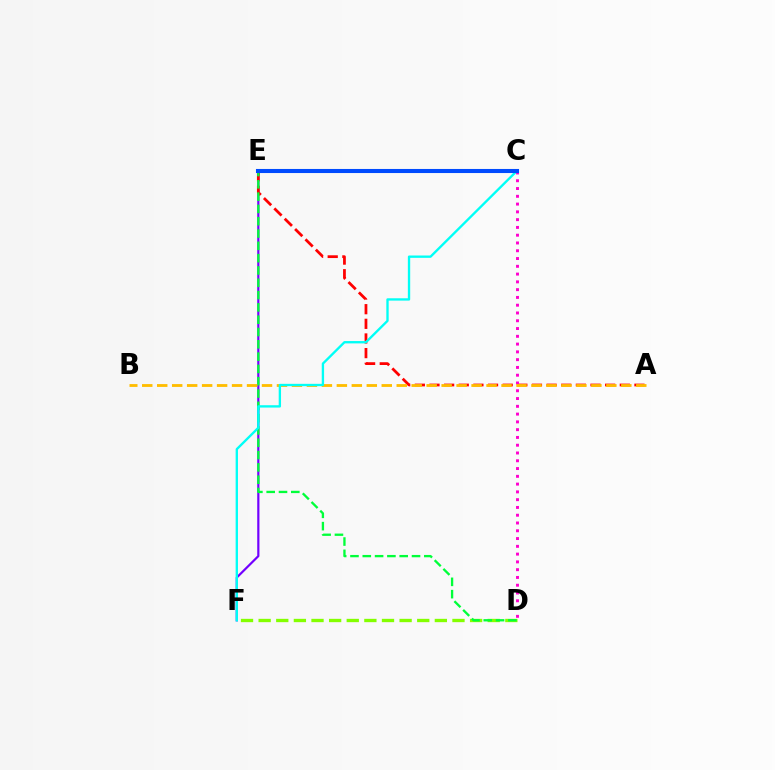{('E', 'F'): [{'color': '#7200ff', 'line_style': 'solid', 'thickness': 1.58}], ('A', 'E'): [{'color': '#ff0000', 'line_style': 'dashed', 'thickness': 1.99}], ('C', 'D'): [{'color': '#ff00cf', 'line_style': 'dotted', 'thickness': 2.11}], ('D', 'F'): [{'color': '#84ff00', 'line_style': 'dashed', 'thickness': 2.39}], ('D', 'E'): [{'color': '#00ff39', 'line_style': 'dashed', 'thickness': 1.67}], ('A', 'B'): [{'color': '#ffbd00', 'line_style': 'dashed', 'thickness': 2.03}], ('C', 'F'): [{'color': '#00fff6', 'line_style': 'solid', 'thickness': 1.69}], ('C', 'E'): [{'color': '#004bff', 'line_style': 'solid', 'thickness': 2.94}]}